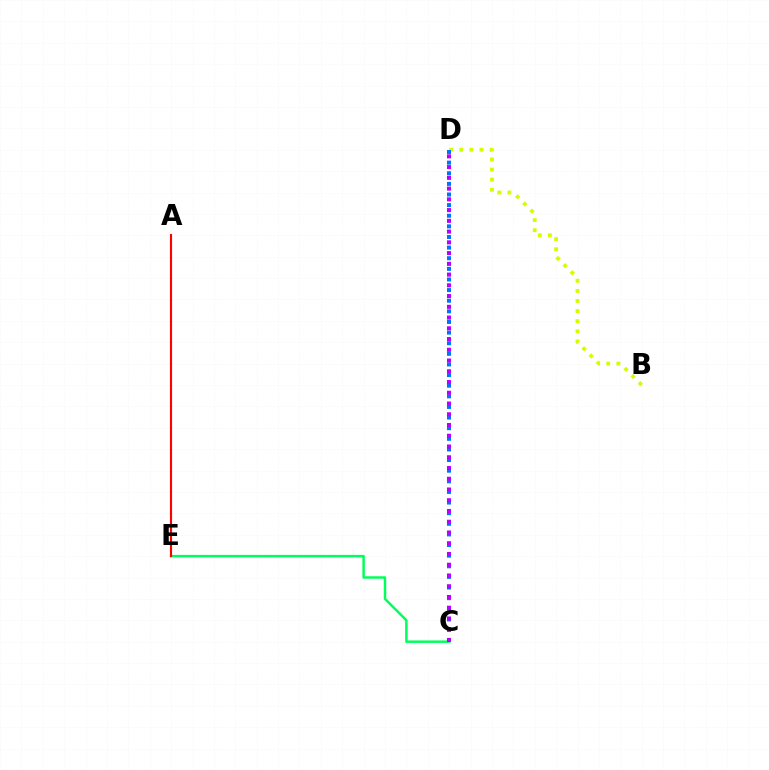{('B', 'D'): [{'color': '#d1ff00', 'line_style': 'dotted', 'thickness': 2.74}], ('C', 'D'): [{'color': '#0074ff', 'line_style': 'dotted', 'thickness': 2.89}, {'color': '#b900ff', 'line_style': 'dotted', 'thickness': 2.92}], ('C', 'E'): [{'color': '#00ff5c', 'line_style': 'solid', 'thickness': 1.78}], ('A', 'E'): [{'color': '#ff0000', 'line_style': 'solid', 'thickness': 1.54}]}